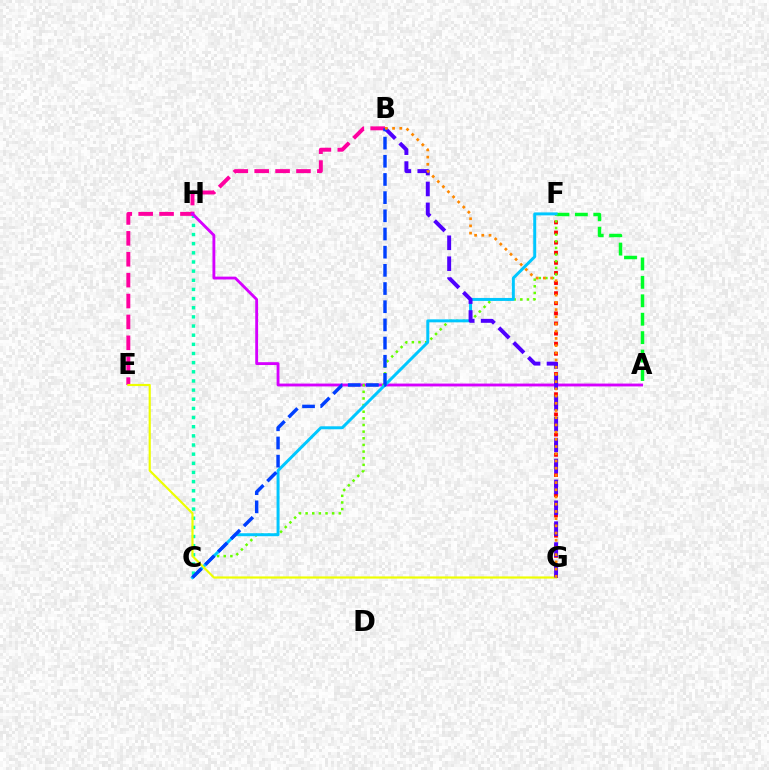{('F', 'G'): [{'color': '#ff0000', 'line_style': 'dotted', 'thickness': 2.75}], ('A', 'F'): [{'color': '#00ff27', 'line_style': 'dashed', 'thickness': 2.5}], ('C', 'H'): [{'color': '#00ffaf', 'line_style': 'dotted', 'thickness': 2.49}], ('B', 'E'): [{'color': '#ff00a0', 'line_style': 'dashed', 'thickness': 2.84}], ('A', 'H'): [{'color': '#d600ff', 'line_style': 'solid', 'thickness': 2.06}], ('C', 'F'): [{'color': '#66ff00', 'line_style': 'dotted', 'thickness': 1.8}, {'color': '#00c7ff', 'line_style': 'solid', 'thickness': 2.14}], ('E', 'G'): [{'color': '#eeff00', 'line_style': 'solid', 'thickness': 1.56}], ('B', 'G'): [{'color': '#4f00ff', 'line_style': 'dashed', 'thickness': 2.84}, {'color': '#ff8800', 'line_style': 'dotted', 'thickness': 1.96}], ('B', 'C'): [{'color': '#003fff', 'line_style': 'dashed', 'thickness': 2.47}]}